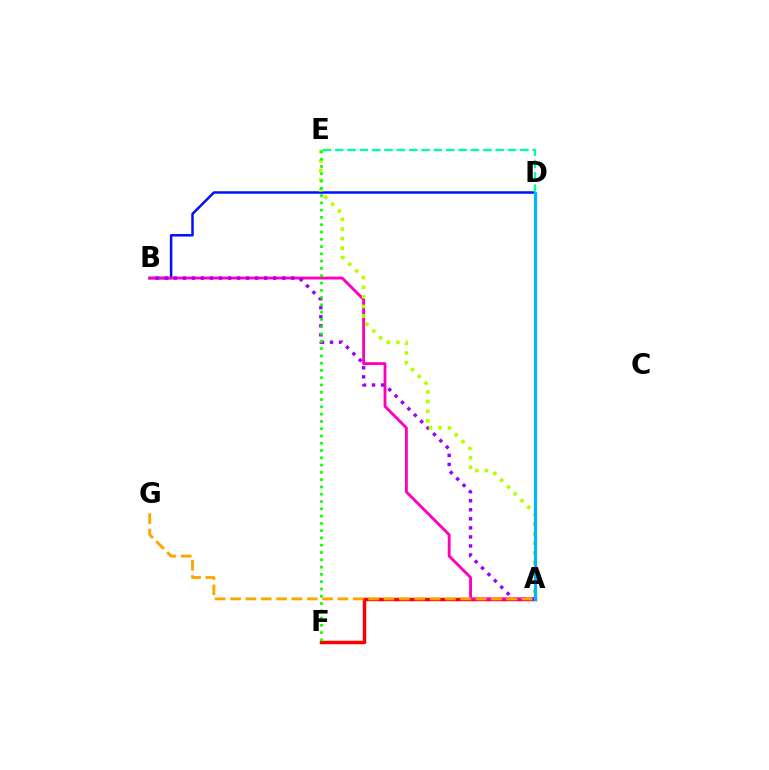{('A', 'F'): [{'color': '#ff0000', 'line_style': 'solid', 'thickness': 2.5}], ('B', 'D'): [{'color': '#0010ff', 'line_style': 'solid', 'thickness': 1.8}], ('A', 'B'): [{'color': '#ff00bd', 'line_style': 'solid', 'thickness': 2.06}, {'color': '#9b00ff', 'line_style': 'dotted', 'thickness': 2.46}], ('A', 'G'): [{'color': '#ffa500', 'line_style': 'dashed', 'thickness': 2.09}], ('A', 'E'): [{'color': '#b3ff00', 'line_style': 'dotted', 'thickness': 2.61}], ('E', 'F'): [{'color': '#08ff00', 'line_style': 'dotted', 'thickness': 1.98}], ('D', 'E'): [{'color': '#00ff9d', 'line_style': 'dashed', 'thickness': 1.68}], ('A', 'D'): [{'color': '#00b5ff', 'line_style': 'solid', 'thickness': 2.29}]}